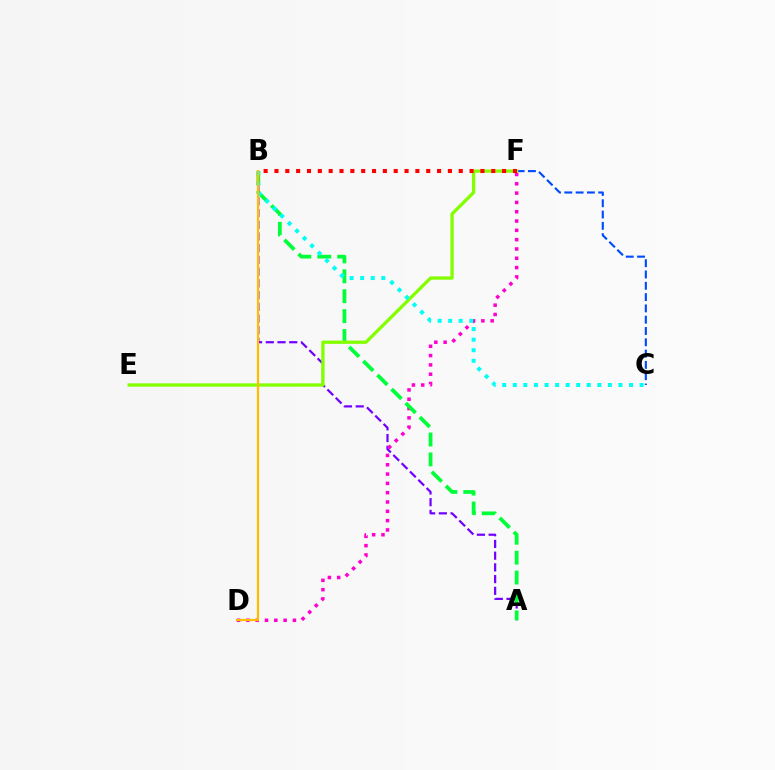{('A', 'B'): [{'color': '#7200ff', 'line_style': 'dashed', 'thickness': 1.59}, {'color': '#00ff39', 'line_style': 'dashed', 'thickness': 2.7}], ('C', 'F'): [{'color': '#004bff', 'line_style': 'dashed', 'thickness': 1.54}], ('D', 'F'): [{'color': '#ff00cf', 'line_style': 'dotted', 'thickness': 2.53}], ('E', 'F'): [{'color': '#84ff00', 'line_style': 'solid', 'thickness': 2.38}], ('B', 'C'): [{'color': '#00fff6', 'line_style': 'dotted', 'thickness': 2.87}], ('B', 'D'): [{'color': '#ffbd00', 'line_style': 'solid', 'thickness': 1.59}], ('B', 'F'): [{'color': '#ff0000', 'line_style': 'dotted', 'thickness': 2.95}]}